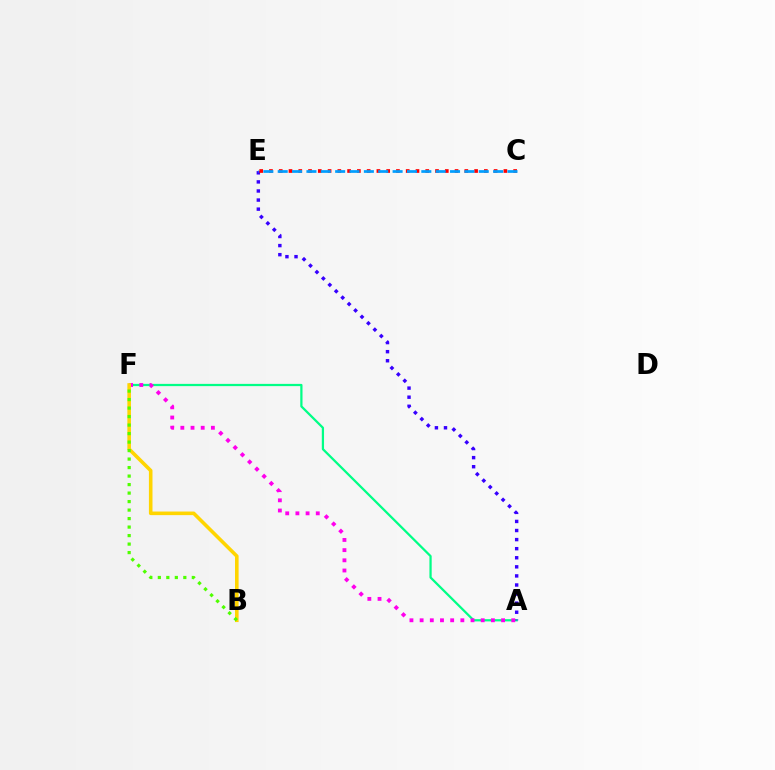{('A', 'F'): [{'color': '#00ff86', 'line_style': 'solid', 'thickness': 1.61}, {'color': '#ff00ed', 'line_style': 'dotted', 'thickness': 2.77}], ('A', 'E'): [{'color': '#3700ff', 'line_style': 'dotted', 'thickness': 2.47}], ('C', 'E'): [{'color': '#ff0000', 'line_style': 'dotted', 'thickness': 2.65}, {'color': '#009eff', 'line_style': 'dashed', 'thickness': 1.95}], ('B', 'F'): [{'color': '#ffd500', 'line_style': 'solid', 'thickness': 2.58}, {'color': '#4fff00', 'line_style': 'dotted', 'thickness': 2.31}]}